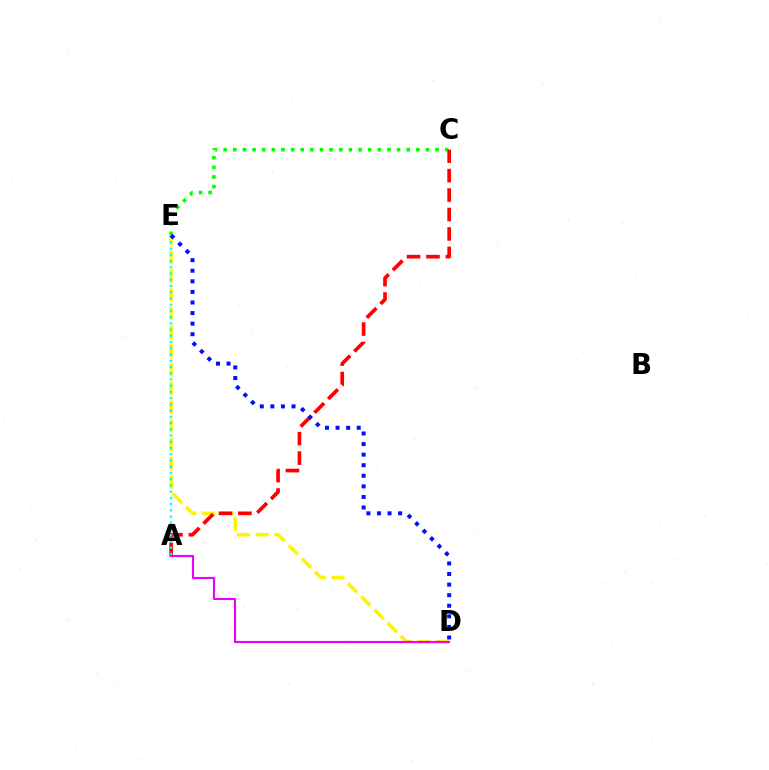{('C', 'E'): [{'color': '#08ff00', 'line_style': 'dotted', 'thickness': 2.62}], ('D', 'E'): [{'color': '#fcf500', 'line_style': 'dashed', 'thickness': 2.54}, {'color': '#0010ff', 'line_style': 'dotted', 'thickness': 2.87}], ('A', 'C'): [{'color': '#ff0000', 'line_style': 'dashed', 'thickness': 2.64}], ('A', 'E'): [{'color': '#00fff6', 'line_style': 'dotted', 'thickness': 1.69}], ('A', 'D'): [{'color': '#ee00ff', 'line_style': 'solid', 'thickness': 1.54}]}